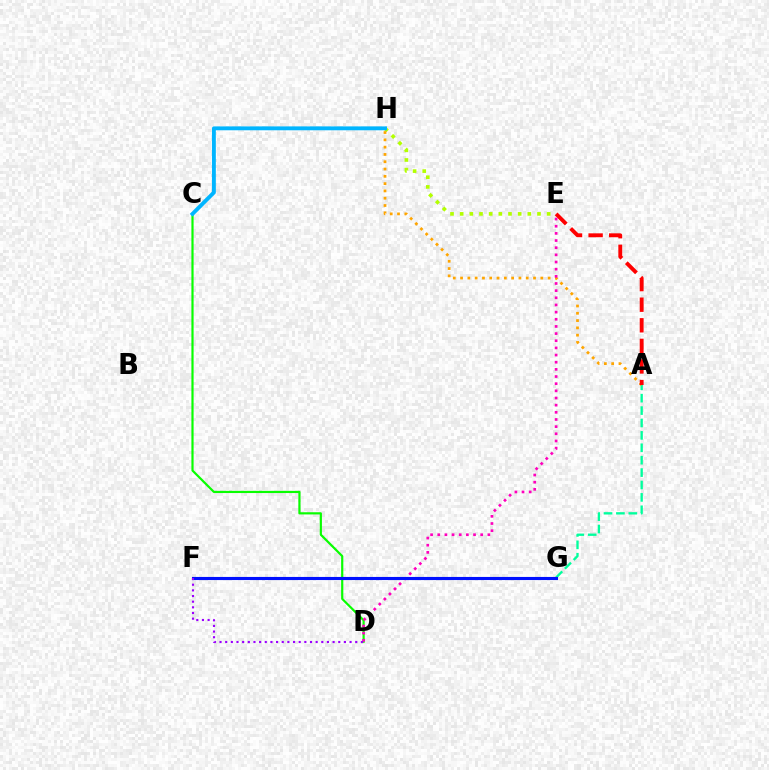{('C', 'D'): [{'color': '#08ff00', 'line_style': 'solid', 'thickness': 1.57}], ('A', 'G'): [{'color': '#00ff9d', 'line_style': 'dashed', 'thickness': 1.68}], ('E', 'H'): [{'color': '#b3ff00', 'line_style': 'dotted', 'thickness': 2.63}], ('A', 'H'): [{'color': '#ffa500', 'line_style': 'dotted', 'thickness': 1.98}], ('D', 'E'): [{'color': '#ff00bd', 'line_style': 'dotted', 'thickness': 1.94}], ('C', 'H'): [{'color': '#00b5ff', 'line_style': 'solid', 'thickness': 2.8}], ('A', 'E'): [{'color': '#ff0000', 'line_style': 'dashed', 'thickness': 2.8}], ('F', 'G'): [{'color': '#0010ff', 'line_style': 'solid', 'thickness': 2.25}], ('D', 'F'): [{'color': '#9b00ff', 'line_style': 'dotted', 'thickness': 1.54}]}